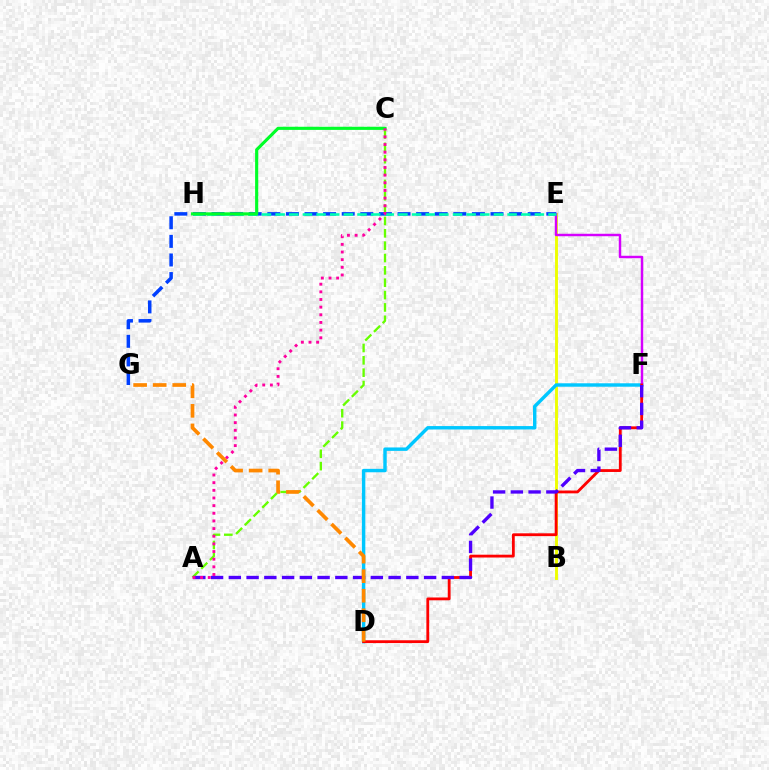{('B', 'E'): [{'color': '#eeff00', 'line_style': 'solid', 'thickness': 2.09}], ('A', 'C'): [{'color': '#66ff00', 'line_style': 'dashed', 'thickness': 1.68}, {'color': '#ff00a0', 'line_style': 'dotted', 'thickness': 2.08}], ('D', 'F'): [{'color': '#00c7ff', 'line_style': 'solid', 'thickness': 2.47}, {'color': '#ff0000', 'line_style': 'solid', 'thickness': 2.03}], ('E', 'F'): [{'color': '#d600ff', 'line_style': 'solid', 'thickness': 1.76}], ('E', 'G'): [{'color': '#003fff', 'line_style': 'dashed', 'thickness': 2.53}], ('E', 'H'): [{'color': '#00ffaf', 'line_style': 'dashed', 'thickness': 1.85}], ('C', 'H'): [{'color': '#00ff27', 'line_style': 'solid', 'thickness': 2.25}], ('A', 'F'): [{'color': '#4f00ff', 'line_style': 'dashed', 'thickness': 2.41}], ('D', 'G'): [{'color': '#ff8800', 'line_style': 'dashed', 'thickness': 2.66}]}